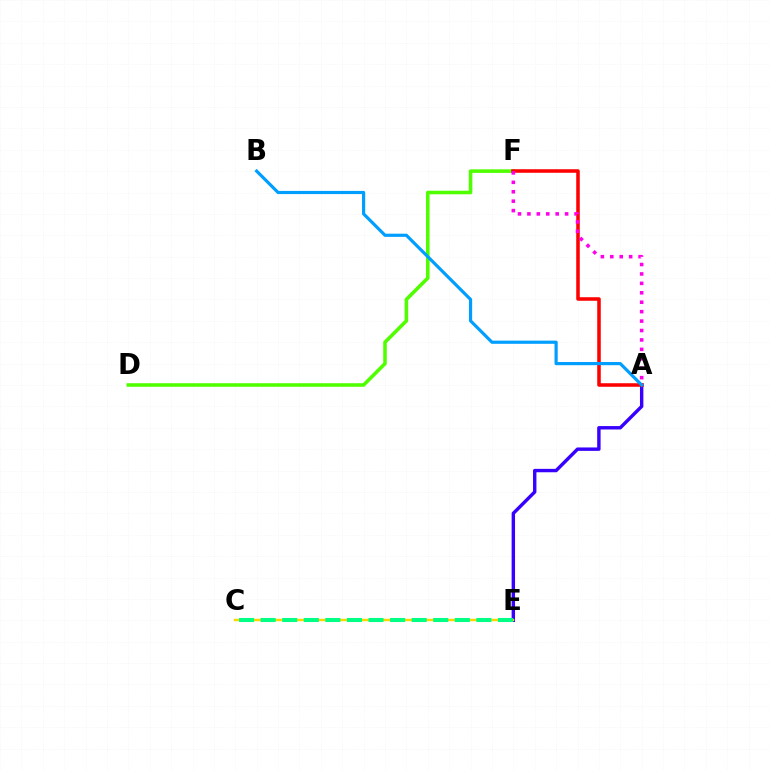{('A', 'E'): [{'color': '#3700ff', 'line_style': 'solid', 'thickness': 2.45}], ('C', 'E'): [{'color': '#ffd500', 'line_style': 'solid', 'thickness': 1.77}, {'color': '#00ff86', 'line_style': 'dashed', 'thickness': 2.93}], ('D', 'F'): [{'color': '#4fff00', 'line_style': 'solid', 'thickness': 2.56}], ('A', 'F'): [{'color': '#ff0000', 'line_style': 'solid', 'thickness': 2.55}, {'color': '#ff00ed', 'line_style': 'dotted', 'thickness': 2.56}], ('A', 'B'): [{'color': '#009eff', 'line_style': 'solid', 'thickness': 2.29}]}